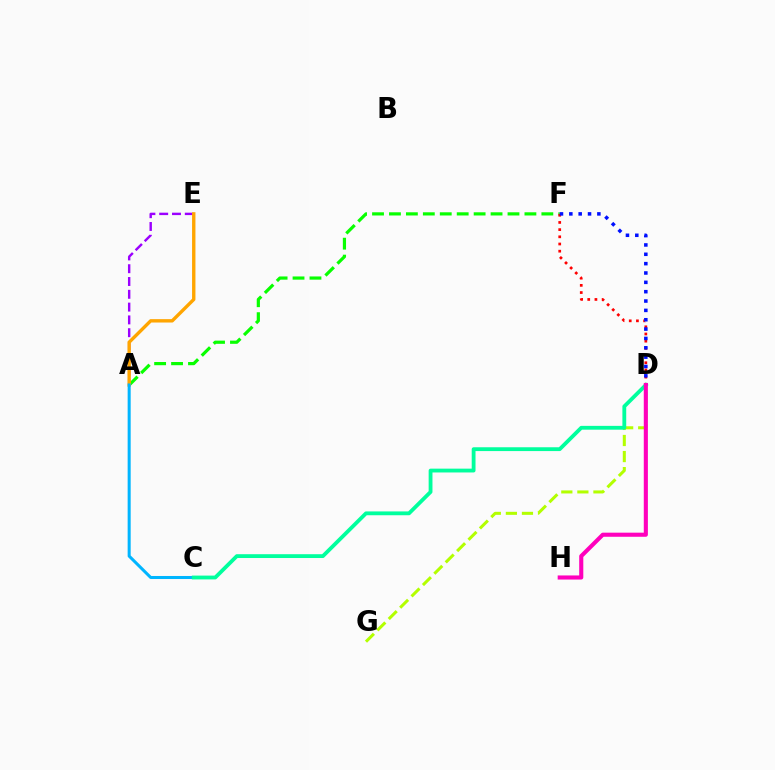{('D', 'G'): [{'color': '#b3ff00', 'line_style': 'dashed', 'thickness': 2.18}], ('A', 'E'): [{'color': '#9b00ff', 'line_style': 'dashed', 'thickness': 1.74}, {'color': '#ffa500', 'line_style': 'solid', 'thickness': 2.43}], ('A', 'F'): [{'color': '#08ff00', 'line_style': 'dashed', 'thickness': 2.3}], ('D', 'F'): [{'color': '#ff0000', 'line_style': 'dotted', 'thickness': 1.95}, {'color': '#0010ff', 'line_style': 'dotted', 'thickness': 2.54}], ('A', 'C'): [{'color': '#00b5ff', 'line_style': 'solid', 'thickness': 2.18}], ('C', 'D'): [{'color': '#00ff9d', 'line_style': 'solid', 'thickness': 2.75}], ('D', 'H'): [{'color': '#ff00bd', 'line_style': 'solid', 'thickness': 2.95}]}